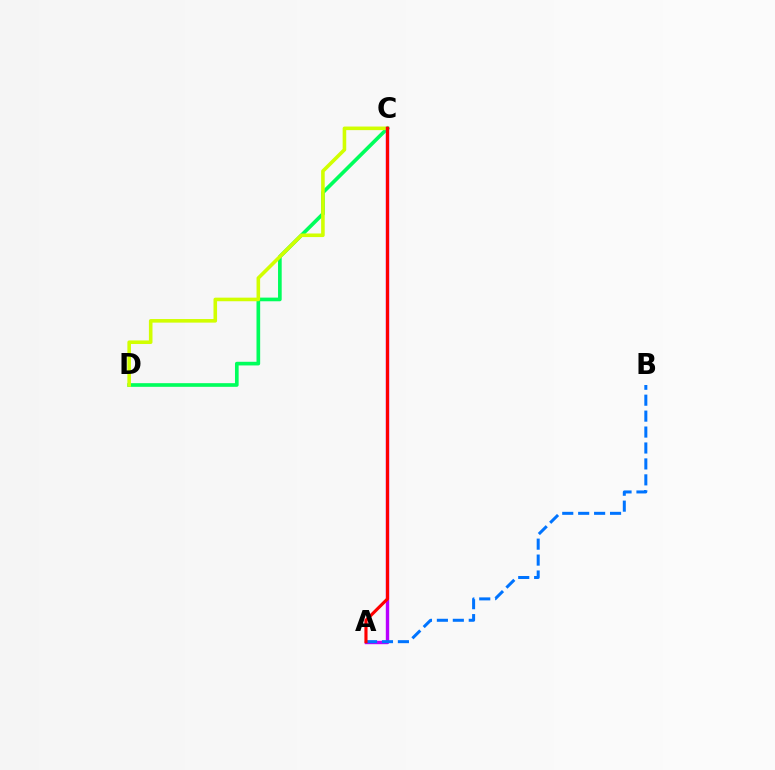{('C', 'D'): [{'color': '#00ff5c', 'line_style': 'solid', 'thickness': 2.64}, {'color': '#d1ff00', 'line_style': 'solid', 'thickness': 2.58}], ('A', 'C'): [{'color': '#b900ff', 'line_style': 'solid', 'thickness': 2.44}, {'color': '#ff0000', 'line_style': 'solid', 'thickness': 2.25}], ('A', 'B'): [{'color': '#0074ff', 'line_style': 'dashed', 'thickness': 2.16}]}